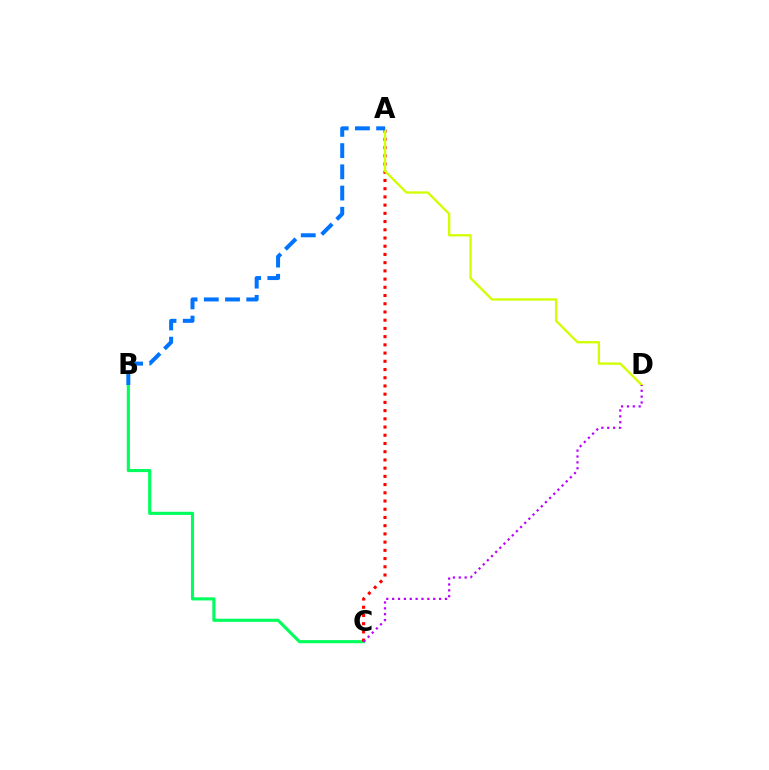{('B', 'C'): [{'color': '#00ff5c', 'line_style': 'solid', 'thickness': 2.24}], ('A', 'C'): [{'color': '#ff0000', 'line_style': 'dotted', 'thickness': 2.23}], ('A', 'D'): [{'color': '#d1ff00', 'line_style': 'solid', 'thickness': 1.67}], ('A', 'B'): [{'color': '#0074ff', 'line_style': 'dashed', 'thickness': 2.88}], ('C', 'D'): [{'color': '#b900ff', 'line_style': 'dotted', 'thickness': 1.59}]}